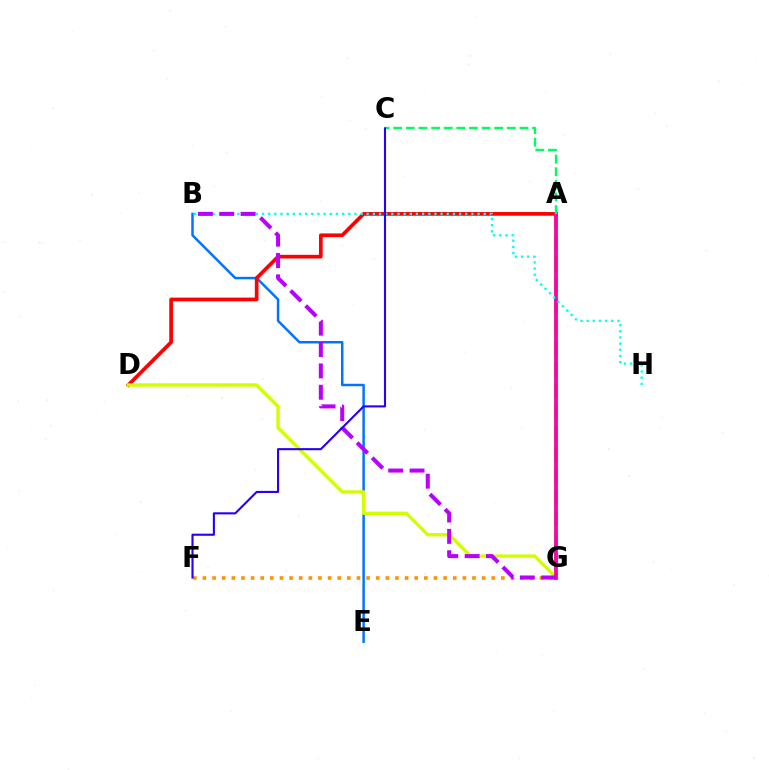{('A', 'G'): [{'color': '#3dff00', 'line_style': 'dashed', 'thickness': 2.88}, {'color': '#ff00ac', 'line_style': 'solid', 'thickness': 2.72}], ('B', 'E'): [{'color': '#0074ff', 'line_style': 'solid', 'thickness': 1.78}], ('A', 'D'): [{'color': '#ff0000', 'line_style': 'solid', 'thickness': 2.66}], ('D', 'G'): [{'color': '#d1ff00', 'line_style': 'solid', 'thickness': 2.45}], ('F', 'G'): [{'color': '#ff9400', 'line_style': 'dotted', 'thickness': 2.62}], ('B', 'H'): [{'color': '#00fff6', 'line_style': 'dotted', 'thickness': 1.67}], ('A', 'C'): [{'color': '#00ff5c', 'line_style': 'dashed', 'thickness': 1.72}], ('B', 'G'): [{'color': '#b900ff', 'line_style': 'dashed', 'thickness': 2.9}], ('C', 'F'): [{'color': '#2500ff', 'line_style': 'solid', 'thickness': 1.51}]}